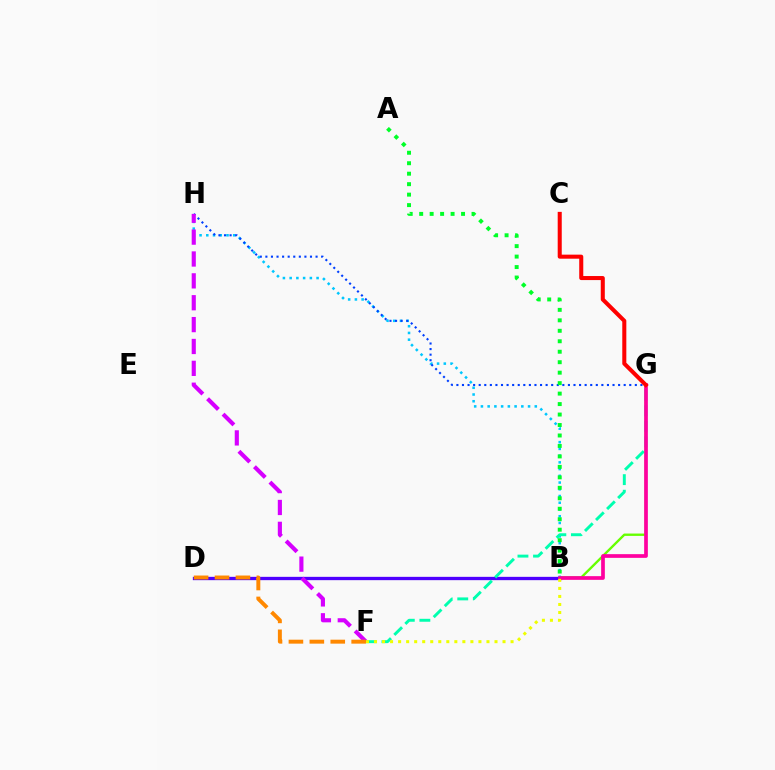{('B', 'G'): [{'color': '#66ff00', 'line_style': 'solid', 'thickness': 1.7}, {'color': '#ff00a0', 'line_style': 'solid', 'thickness': 2.66}], ('B', 'H'): [{'color': '#00c7ff', 'line_style': 'dotted', 'thickness': 1.83}], ('G', 'H'): [{'color': '#003fff', 'line_style': 'dotted', 'thickness': 1.52}], ('B', 'D'): [{'color': '#4f00ff', 'line_style': 'solid', 'thickness': 2.38}], ('F', 'G'): [{'color': '#00ffaf', 'line_style': 'dashed', 'thickness': 2.11}], ('F', 'H'): [{'color': '#d600ff', 'line_style': 'dashed', 'thickness': 2.97}], ('A', 'B'): [{'color': '#00ff27', 'line_style': 'dotted', 'thickness': 2.84}], ('B', 'F'): [{'color': '#eeff00', 'line_style': 'dotted', 'thickness': 2.18}], ('C', 'G'): [{'color': '#ff0000', 'line_style': 'solid', 'thickness': 2.91}], ('D', 'F'): [{'color': '#ff8800', 'line_style': 'dashed', 'thickness': 2.84}]}